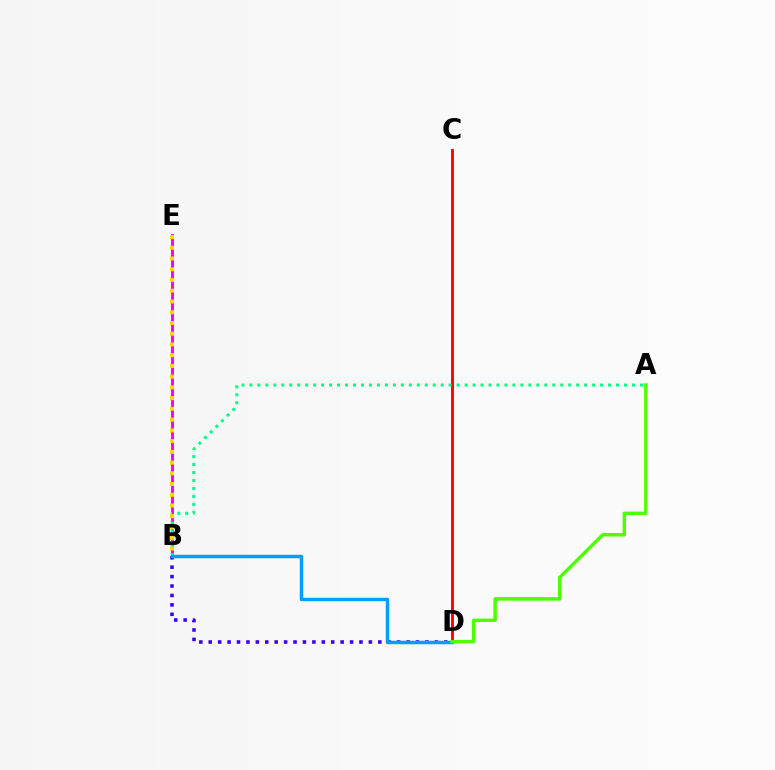{('C', 'D'): [{'color': '#ff0000', 'line_style': 'solid', 'thickness': 2.07}], ('B', 'D'): [{'color': '#3700ff', 'line_style': 'dotted', 'thickness': 2.56}, {'color': '#009eff', 'line_style': 'solid', 'thickness': 2.49}], ('B', 'E'): [{'color': '#ff00ed', 'line_style': 'solid', 'thickness': 2.11}, {'color': '#ffd500', 'line_style': 'dotted', 'thickness': 2.92}], ('A', 'B'): [{'color': '#00ff86', 'line_style': 'dotted', 'thickness': 2.17}], ('A', 'D'): [{'color': '#4fff00', 'line_style': 'solid', 'thickness': 2.47}]}